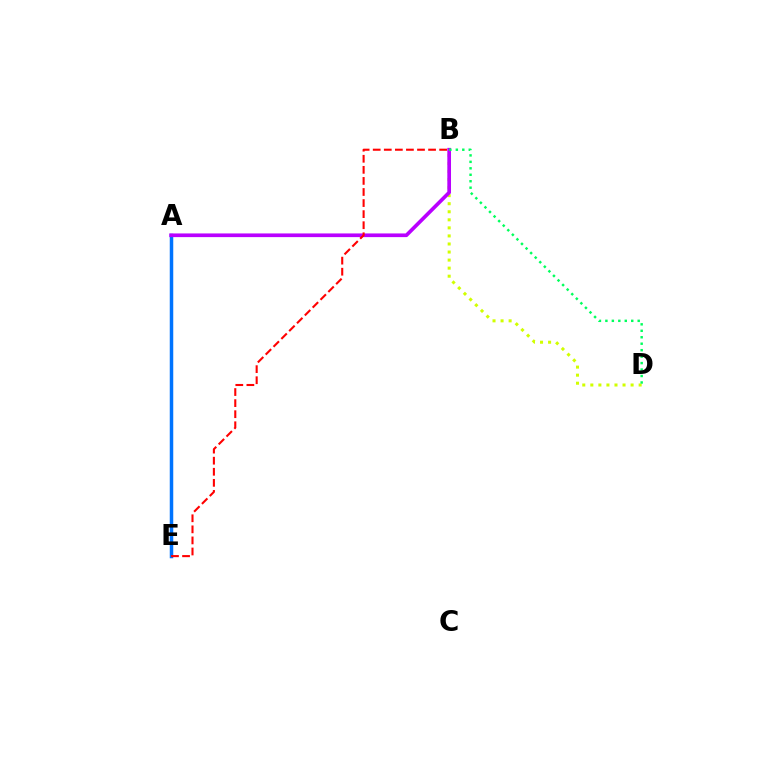{('B', 'D'): [{'color': '#d1ff00', 'line_style': 'dotted', 'thickness': 2.19}, {'color': '#00ff5c', 'line_style': 'dotted', 'thickness': 1.76}], ('A', 'E'): [{'color': '#0074ff', 'line_style': 'solid', 'thickness': 2.52}], ('A', 'B'): [{'color': '#b900ff', 'line_style': 'solid', 'thickness': 2.65}], ('B', 'E'): [{'color': '#ff0000', 'line_style': 'dashed', 'thickness': 1.5}]}